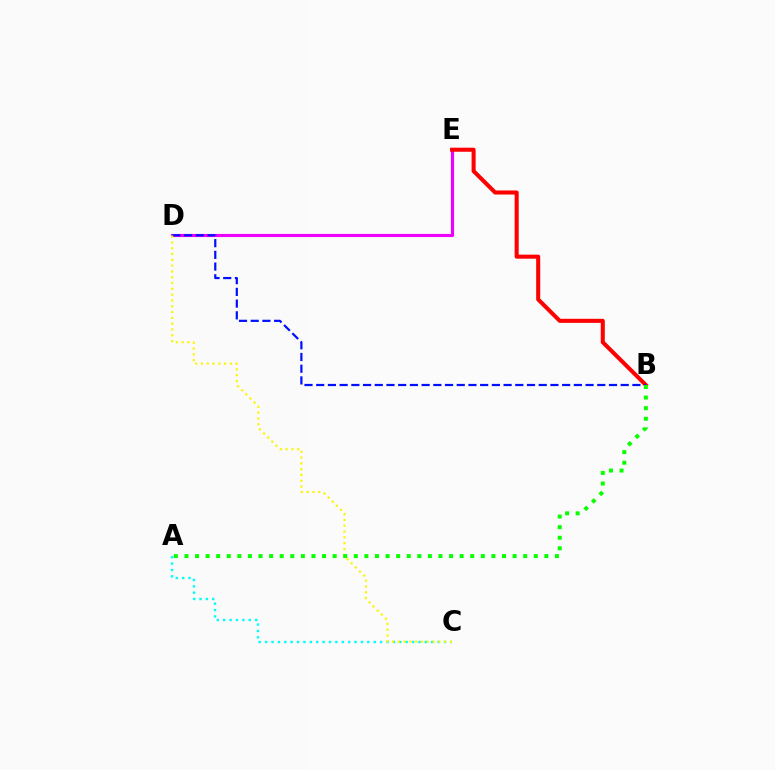{('D', 'E'): [{'color': '#ee00ff', 'line_style': 'solid', 'thickness': 2.26}], ('A', 'C'): [{'color': '#00fff6', 'line_style': 'dotted', 'thickness': 1.74}], ('B', 'E'): [{'color': '#ff0000', 'line_style': 'solid', 'thickness': 2.92}], ('B', 'D'): [{'color': '#0010ff', 'line_style': 'dashed', 'thickness': 1.59}], ('C', 'D'): [{'color': '#fcf500', 'line_style': 'dotted', 'thickness': 1.58}], ('A', 'B'): [{'color': '#08ff00', 'line_style': 'dotted', 'thickness': 2.88}]}